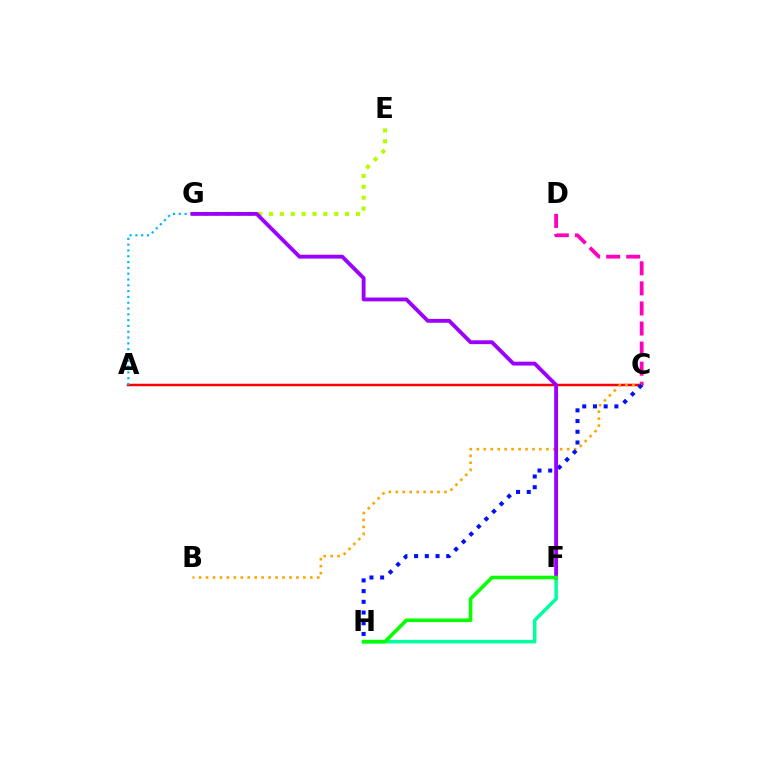{('A', 'C'): [{'color': '#ff0000', 'line_style': 'solid', 'thickness': 1.79}], ('C', 'D'): [{'color': '#ff00bd', 'line_style': 'dashed', 'thickness': 2.73}], ('B', 'C'): [{'color': '#ffa500', 'line_style': 'dotted', 'thickness': 1.89}], ('C', 'H'): [{'color': '#0010ff', 'line_style': 'dotted', 'thickness': 2.91}], ('E', 'G'): [{'color': '#b3ff00', 'line_style': 'dotted', 'thickness': 2.96}], ('F', 'H'): [{'color': '#00ff9d', 'line_style': 'solid', 'thickness': 2.53}, {'color': '#08ff00', 'line_style': 'solid', 'thickness': 2.59}], ('A', 'G'): [{'color': '#00b5ff', 'line_style': 'dotted', 'thickness': 1.58}], ('F', 'G'): [{'color': '#9b00ff', 'line_style': 'solid', 'thickness': 2.77}]}